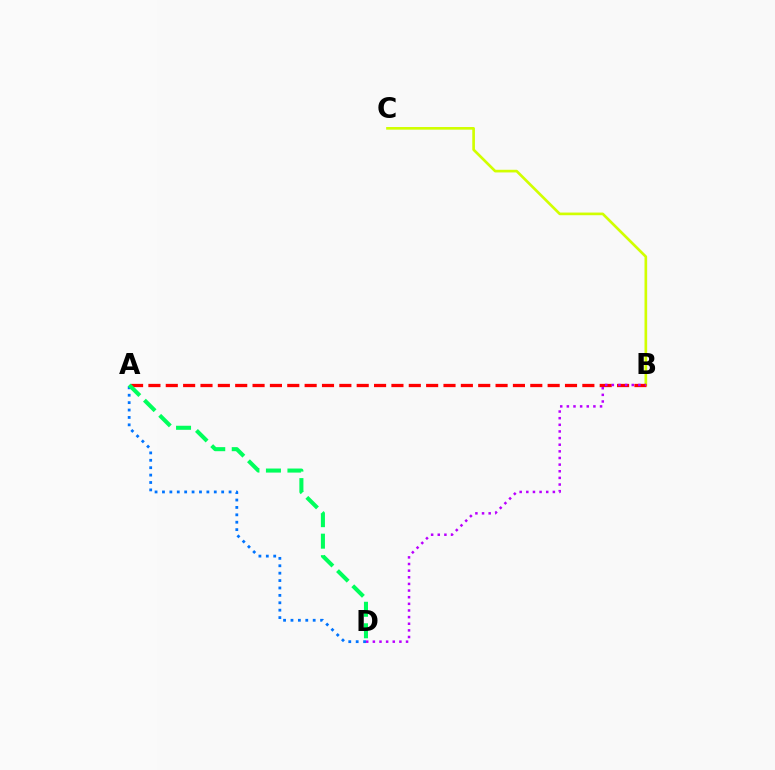{('B', 'C'): [{'color': '#d1ff00', 'line_style': 'solid', 'thickness': 1.92}], ('A', 'B'): [{'color': '#ff0000', 'line_style': 'dashed', 'thickness': 2.36}], ('B', 'D'): [{'color': '#b900ff', 'line_style': 'dotted', 'thickness': 1.8}], ('A', 'D'): [{'color': '#0074ff', 'line_style': 'dotted', 'thickness': 2.01}, {'color': '#00ff5c', 'line_style': 'dashed', 'thickness': 2.92}]}